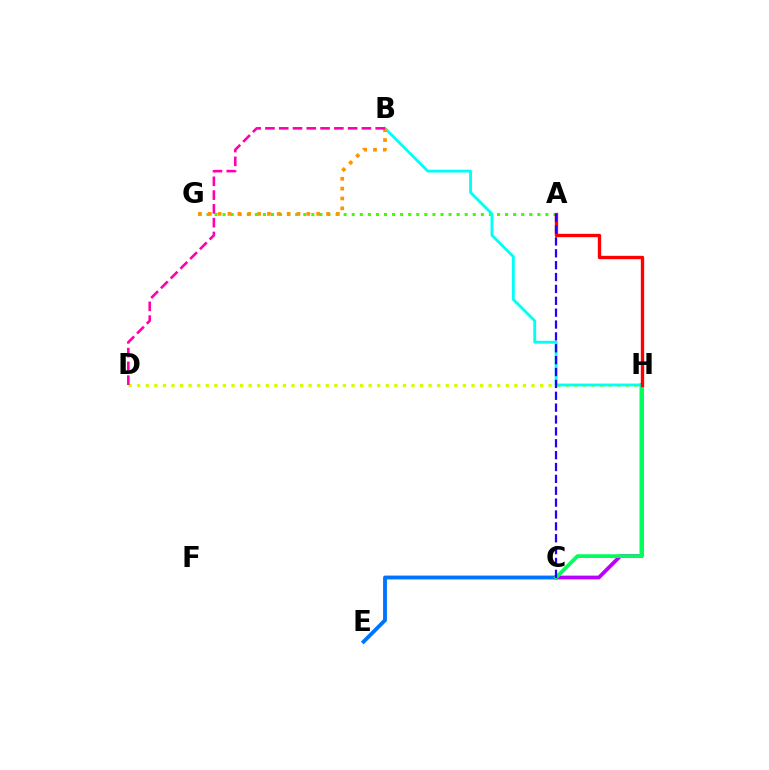{('C', 'E'): [{'color': '#0074ff', 'line_style': 'solid', 'thickness': 2.77}], ('D', 'H'): [{'color': '#d1ff00', 'line_style': 'dotted', 'thickness': 2.33}], ('C', 'H'): [{'color': '#b900ff', 'line_style': 'solid', 'thickness': 2.7}, {'color': '#00ff5c', 'line_style': 'solid', 'thickness': 2.7}], ('A', 'G'): [{'color': '#3dff00', 'line_style': 'dotted', 'thickness': 2.19}], ('B', 'H'): [{'color': '#00fff6', 'line_style': 'solid', 'thickness': 2.06}], ('B', 'G'): [{'color': '#ff9400', 'line_style': 'dotted', 'thickness': 2.68}], ('A', 'H'): [{'color': '#ff0000', 'line_style': 'solid', 'thickness': 2.41}], ('A', 'C'): [{'color': '#2500ff', 'line_style': 'dashed', 'thickness': 1.61}], ('B', 'D'): [{'color': '#ff00ac', 'line_style': 'dashed', 'thickness': 1.87}]}